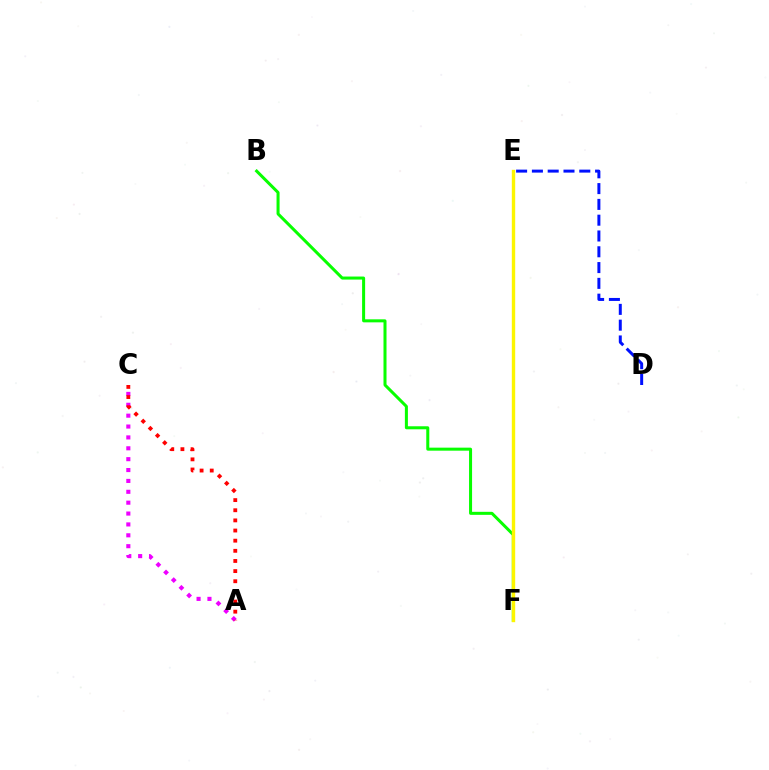{('A', 'C'): [{'color': '#ee00ff', 'line_style': 'dotted', 'thickness': 2.96}, {'color': '#ff0000', 'line_style': 'dotted', 'thickness': 2.76}], ('B', 'F'): [{'color': '#08ff00', 'line_style': 'solid', 'thickness': 2.18}], ('E', 'F'): [{'color': '#00fff6', 'line_style': 'dotted', 'thickness': 1.93}, {'color': '#fcf500', 'line_style': 'solid', 'thickness': 2.43}], ('D', 'E'): [{'color': '#0010ff', 'line_style': 'dashed', 'thickness': 2.15}]}